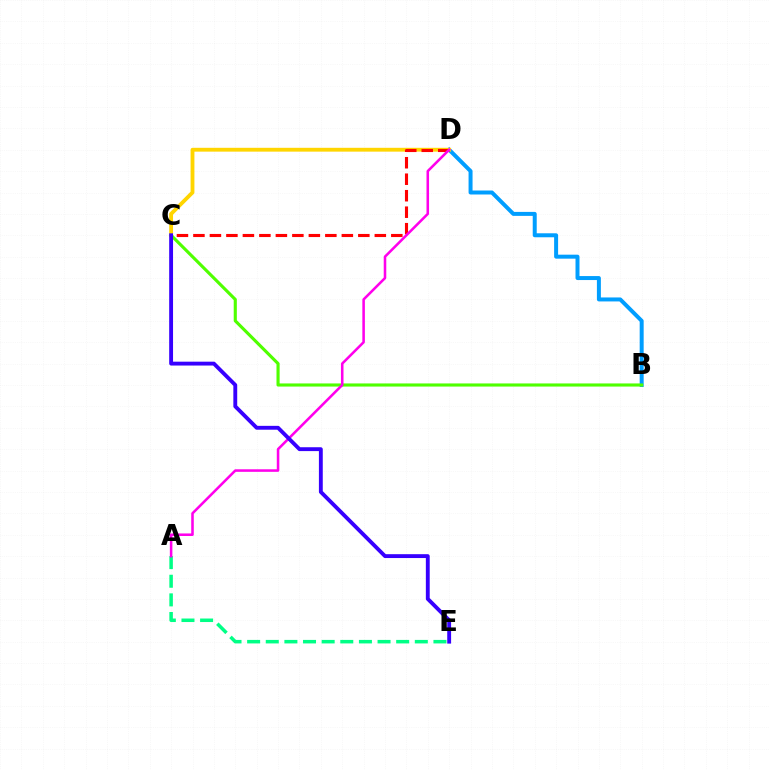{('B', 'D'): [{'color': '#009eff', 'line_style': 'solid', 'thickness': 2.87}], ('B', 'C'): [{'color': '#4fff00', 'line_style': 'solid', 'thickness': 2.25}], ('A', 'E'): [{'color': '#00ff86', 'line_style': 'dashed', 'thickness': 2.53}], ('C', 'D'): [{'color': '#ffd500', 'line_style': 'solid', 'thickness': 2.76}, {'color': '#ff0000', 'line_style': 'dashed', 'thickness': 2.24}], ('A', 'D'): [{'color': '#ff00ed', 'line_style': 'solid', 'thickness': 1.84}], ('C', 'E'): [{'color': '#3700ff', 'line_style': 'solid', 'thickness': 2.78}]}